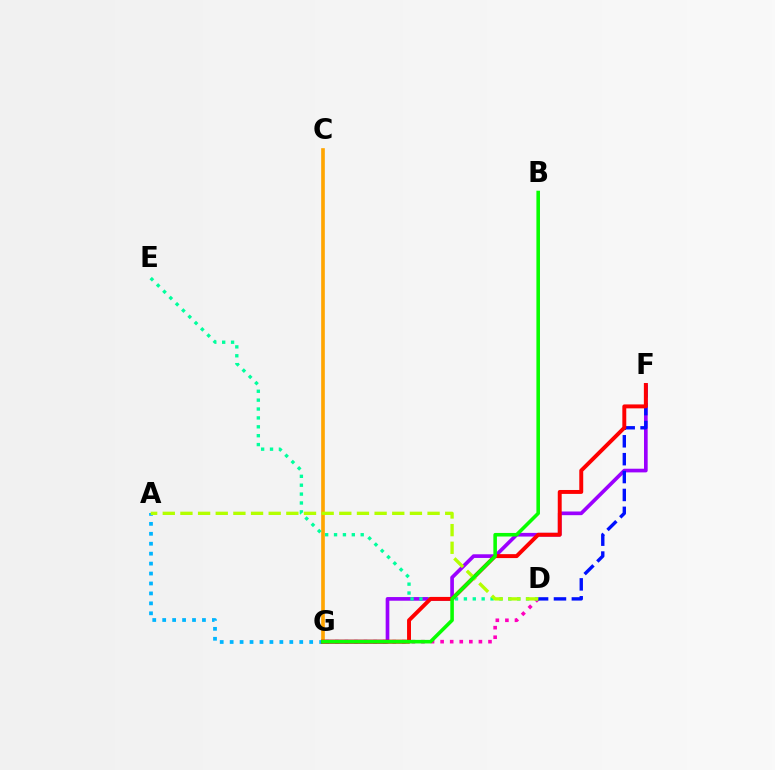{('D', 'G'): [{'color': '#ff00bd', 'line_style': 'dotted', 'thickness': 2.6}], ('F', 'G'): [{'color': '#9b00ff', 'line_style': 'solid', 'thickness': 2.64}, {'color': '#ff0000', 'line_style': 'solid', 'thickness': 2.83}], ('C', 'G'): [{'color': '#ffa500', 'line_style': 'solid', 'thickness': 2.63}], ('D', 'E'): [{'color': '#00ff9d', 'line_style': 'dotted', 'thickness': 2.41}], ('A', 'G'): [{'color': '#00b5ff', 'line_style': 'dotted', 'thickness': 2.7}], ('D', 'F'): [{'color': '#0010ff', 'line_style': 'dashed', 'thickness': 2.43}], ('A', 'D'): [{'color': '#b3ff00', 'line_style': 'dashed', 'thickness': 2.4}], ('B', 'G'): [{'color': '#08ff00', 'line_style': 'solid', 'thickness': 2.57}]}